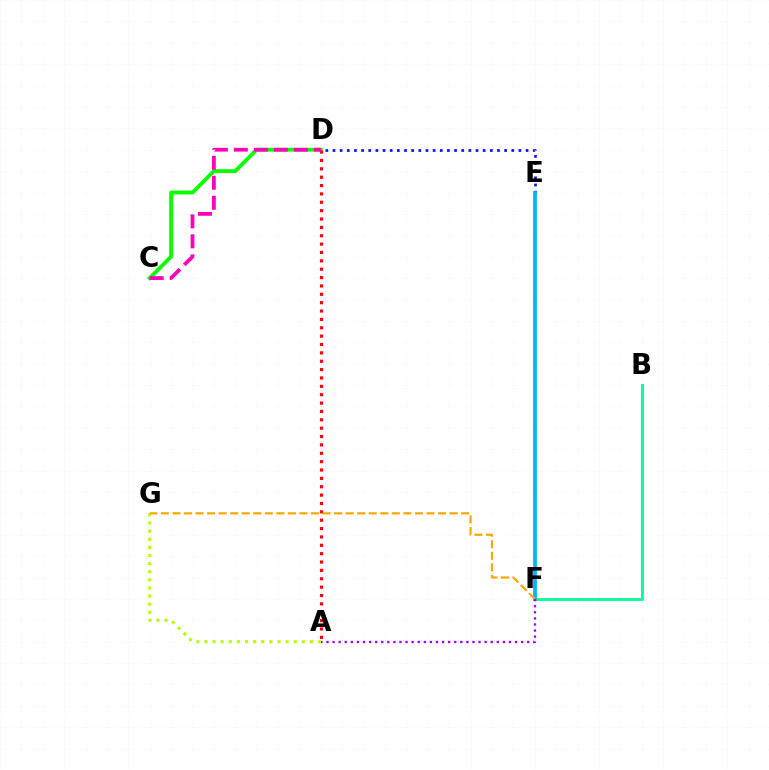{('C', 'D'): [{'color': '#08ff00', 'line_style': 'solid', 'thickness': 2.76}, {'color': '#ff00bd', 'line_style': 'dashed', 'thickness': 2.72}], ('A', 'G'): [{'color': '#b3ff00', 'line_style': 'dotted', 'thickness': 2.21}], ('D', 'E'): [{'color': '#0010ff', 'line_style': 'dotted', 'thickness': 1.94}], ('A', 'D'): [{'color': '#ff0000', 'line_style': 'dotted', 'thickness': 2.27}], ('B', 'F'): [{'color': '#00ff9d', 'line_style': 'solid', 'thickness': 2.08}], ('E', 'F'): [{'color': '#00b5ff', 'line_style': 'solid', 'thickness': 2.7}], ('A', 'F'): [{'color': '#9b00ff', 'line_style': 'dotted', 'thickness': 1.65}], ('F', 'G'): [{'color': '#ffa500', 'line_style': 'dashed', 'thickness': 1.57}]}